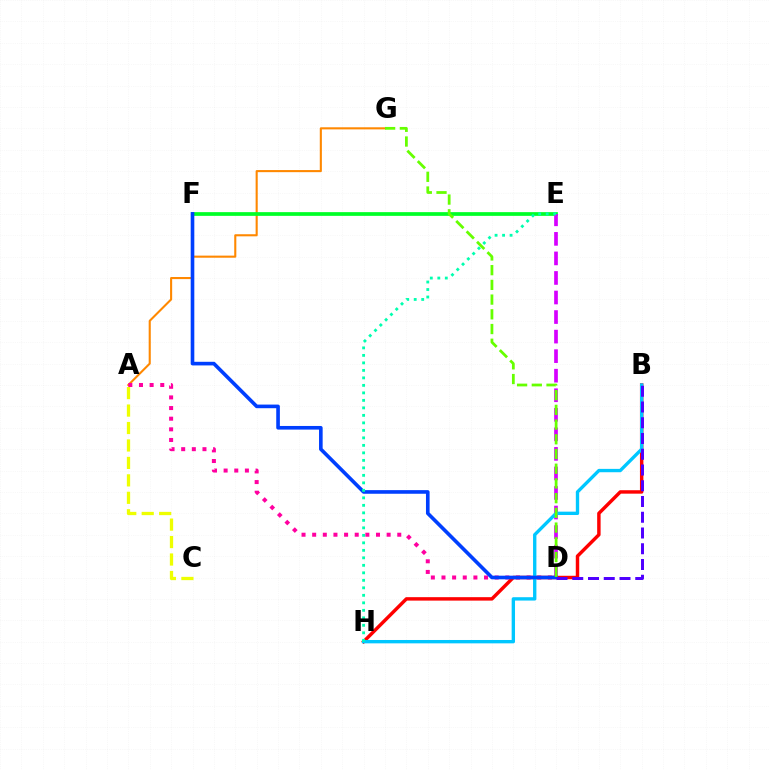{('A', 'G'): [{'color': '#ff8800', 'line_style': 'solid', 'thickness': 1.51}], ('A', 'D'): [{'color': '#ff00a0', 'line_style': 'dotted', 'thickness': 2.89}], ('E', 'F'): [{'color': '#00ff27', 'line_style': 'solid', 'thickness': 2.67}], ('D', 'E'): [{'color': '#d600ff', 'line_style': 'dashed', 'thickness': 2.66}], ('B', 'H'): [{'color': '#ff0000', 'line_style': 'solid', 'thickness': 2.48}, {'color': '#00c7ff', 'line_style': 'solid', 'thickness': 2.41}], ('D', 'F'): [{'color': '#003fff', 'line_style': 'solid', 'thickness': 2.61}], ('E', 'H'): [{'color': '#00ffaf', 'line_style': 'dotted', 'thickness': 2.04}], ('D', 'G'): [{'color': '#66ff00', 'line_style': 'dashed', 'thickness': 2.0}], ('B', 'D'): [{'color': '#4f00ff', 'line_style': 'dashed', 'thickness': 2.14}], ('A', 'C'): [{'color': '#eeff00', 'line_style': 'dashed', 'thickness': 2.37}]}